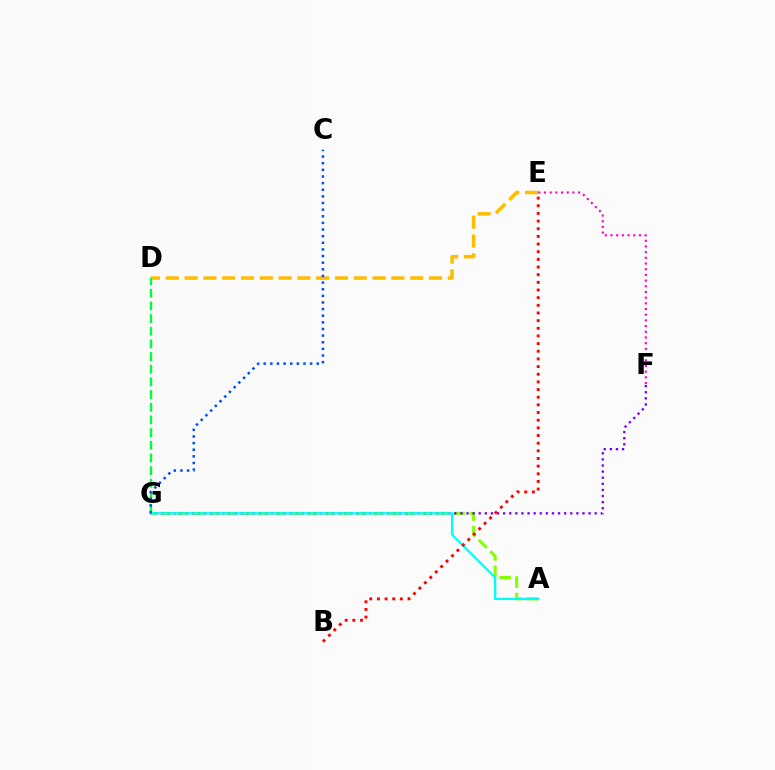{('D', 'E'): [{'color': '#ffbd00', 'line_style': 'dashed', 'thickness': 2.55}], ('E', 'F'): [{'color': '#ff00cf', 'line_style': 'dotted', 'thickness': 1.55}], ('A', 'G'): [{'color': '#84ff00', 'line_style': 'dashed', 'thickness': 2.21}, {'color': '#00fff6', 'line_style': 'solid', 'thickness': 1.65}], ('F', 'G'): [{'color': '#7200ff', 'line_style': 'dotted', 'thickness': 1.66}], ('D', 'G'): [{'color': '#00ff39', 'line_style': 'dashed', 'thickness': 1.72}], ('C', 'G'): [{'color': '#004bff', 'line_style': 'dotted', 'thickness': 1.8}], ('B', 'E'): [{'color': '#ff0000', 'line_style': 'dotted', 'thickness': 2.08}]}